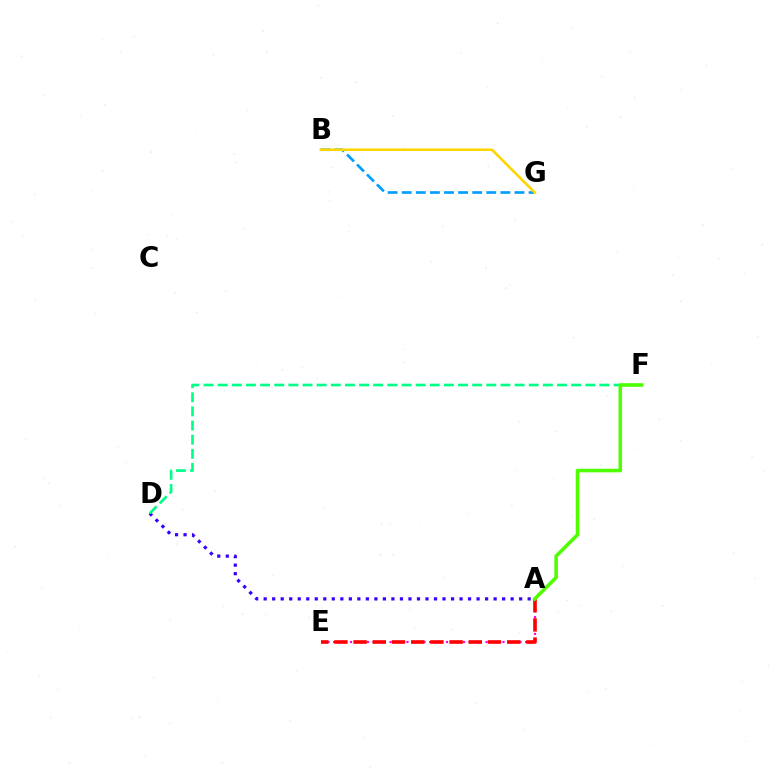{('A', 'D'): [{'color': '#3700ff', 'line_style': 'dotted', 'thickness': 2.31}], ('D', 'F'): [{'color': '#00ff86', 'line_style': 'dashed', 'thickness': 1.92}], ('A', 'E'): [{'color': '#ff00ed', 'line_style': 'dotted', 'thickness': 1.53}, {'color': '#ff0000', 'line_style': 'dashed', 'thickness': 2.61}], ('B', 'G'): [{'color': '#009eff', 'line_style': 'dashed', 'thickness': 1.91}, {'color': '#ffd500', 'line_style': 'solid', 'thickness': 1.84}], ('A', 'F'): [{'color': '#4fff00', 'line_style': 'solid', 'thickness': 2.56}]}